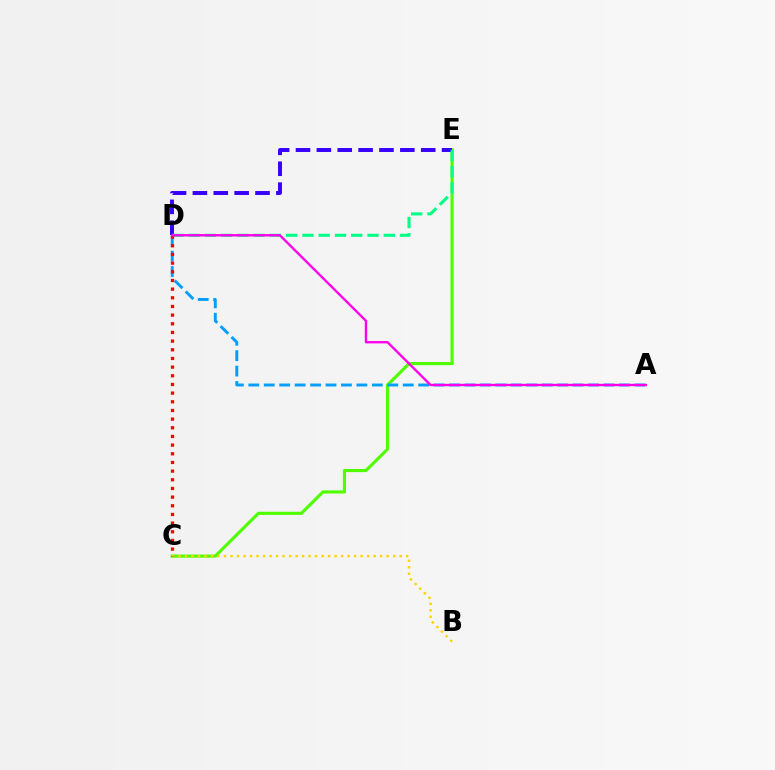{('C', 'E'): [{'color': '#4fff00', 'line_style': 'solid', 'thickness': 2.25}], ('B', 'C'): [{'color': '#ffd500', 'line_style': 'dotted', 'thickness': 1.77}], ('A', 'D'): [{'color': '#009eff', 'line_style': 'dashed', 'thickness': 2.1}, {'color': '#ff00ed', 'line_style': 'solid', 'thickness': 1.7}], ('D', 'E'): [{'color': '#3700ff', 'line_style': 'dashed', 'thickness': 2.84}, {'color': '#00ff86', 'line_style': 'dashed', 'thickness': 2.21}], ('C', 'D'): [{'color': '#ff0000', 'line_style': 'dotted', 'thickness': 2.35}]}